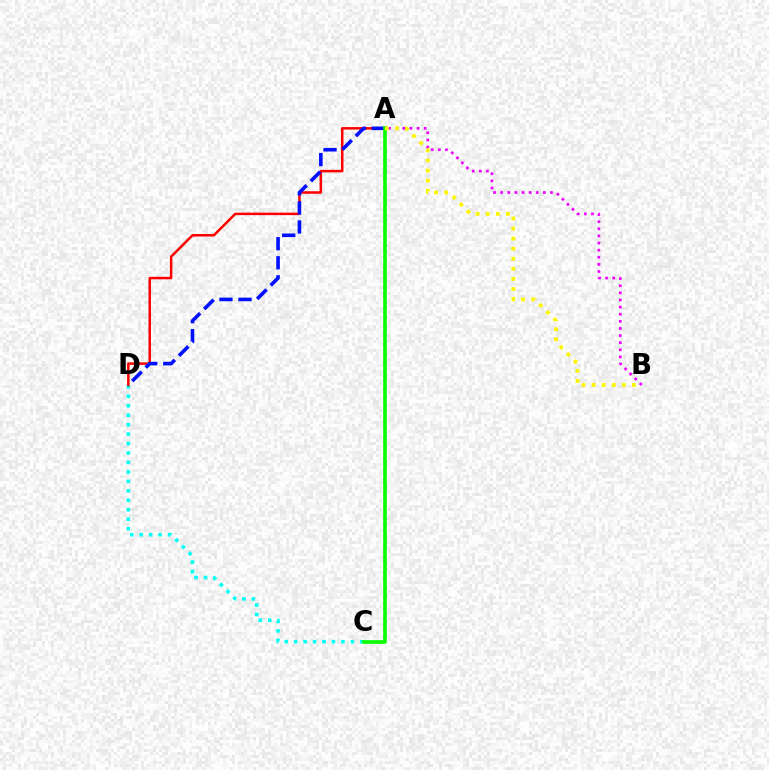{('C', 'D'): [{'color': '#00fff6', 'line_style': 'dotted', 'thickness': 2.57}], ('A', 'D'): [{'color': '#ff0000', 'line_style': 'solid', 'thickness': 1.8}, {'color': '#0010ff', 'line_style': 'dashed', 'thickness': 2.59}], ('A', 'B'): [{'color': '#ee00ff', 'line_style': 'dotted', 'thickness': 1.93}, {'color': '#fcf500', 'line_style': 'dotted', 'thickness': 2.74}], ('A', 'C'): [{'color': '#08ff00', 'line_style': 'solid', 'thickness': 2.62}]}